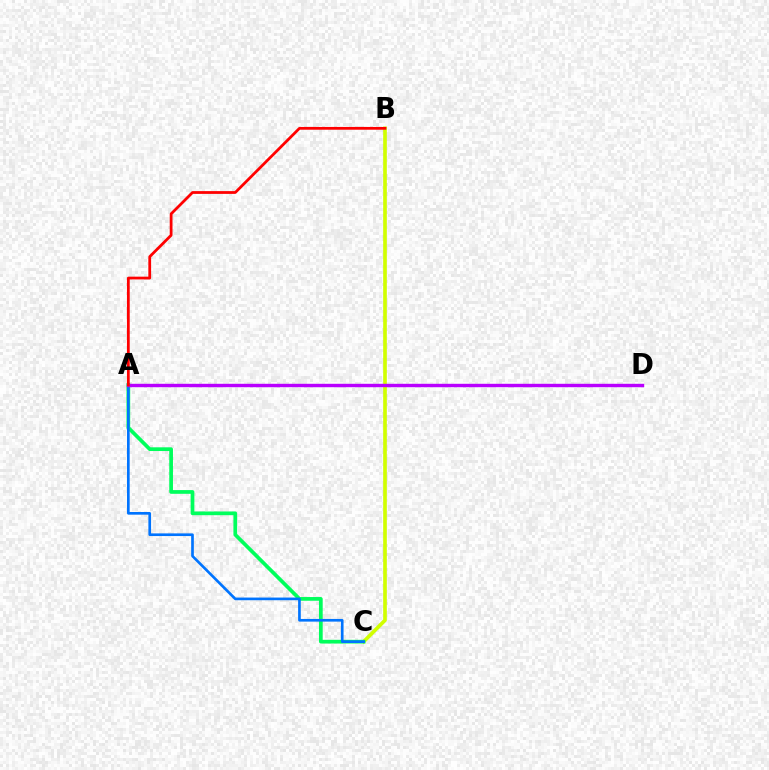{('B', 'C'): [{'color': '#d1ff00', 'line_style': 'solid', 'thickness': 2.63}], ('A', 'C'): [{'color': '#00ff5c', 'line_style': 'solid', 'thickness': 2.68}, {'color': '#0074ff', 'line_style': 'solid', 'thickness': 1.92}], ('A', 'D'): [{'color': '#b900ff', 'line_style': 'solid', 'thickness': 2.45}], ('A', 'B'): [{'color': '#ff0000', 'line_style': 'solid', 'thickness': 2.0}]}